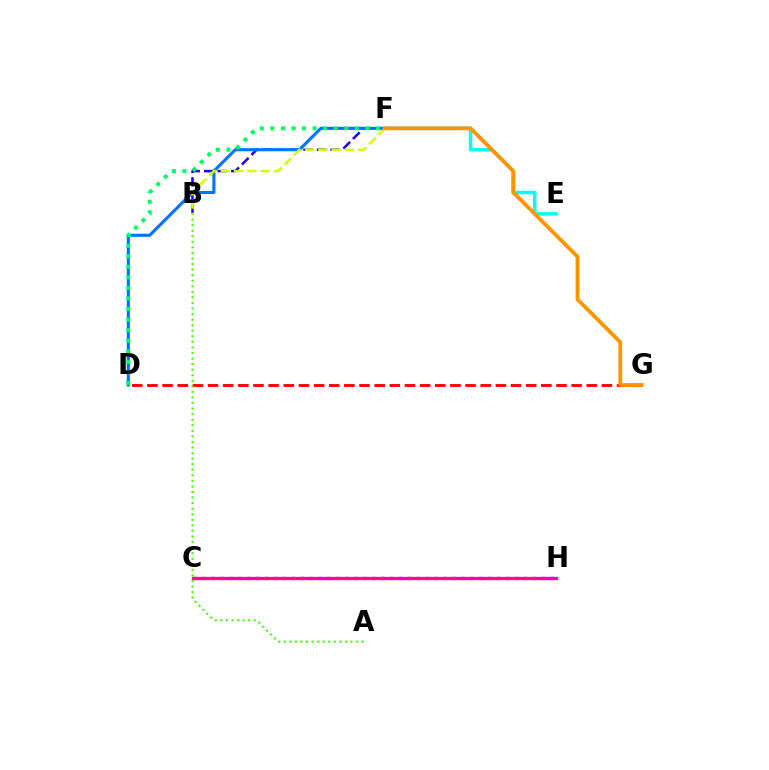{('B', 'F'): [{'color': '#2500ff', 'line_style': 'dashed', 'thickness': 1.84}, {'color': '#d1ff00', 'line_style': 'dashed', 'thickness': 1.81}], ('D', 'F'): [{'color': '#0074ff', 'line_style': 'solid', 'thickness': 2.24}, {'color': '#00ff5c', 'line_style': 'dotted', 'thickness': 2.87}], ('D', 'G'): [{'color': '#ff0000', 'line_style': 'dashed', 'thickness': 2.06}], ('E', 'F'): [{'color': '#00fff6', 'line_style': 'solid', 'thickness': 2.54}], ('C', 'H'): [{'color': '#b900ff', 'line_style': 'dotted', 'thickness': 2.43}, {'color': '#ff00ac', 'line_style': 'solid', 'thickness': 2.36}], ('A', 'B'): [{'color': '#3dff00', 'line_style': 'dotted', 'thickness': 1.51}], ('F', 'G'): [{'color': '#ff9400', 'line_style': 'solid', 'thickness': 2.74}]}